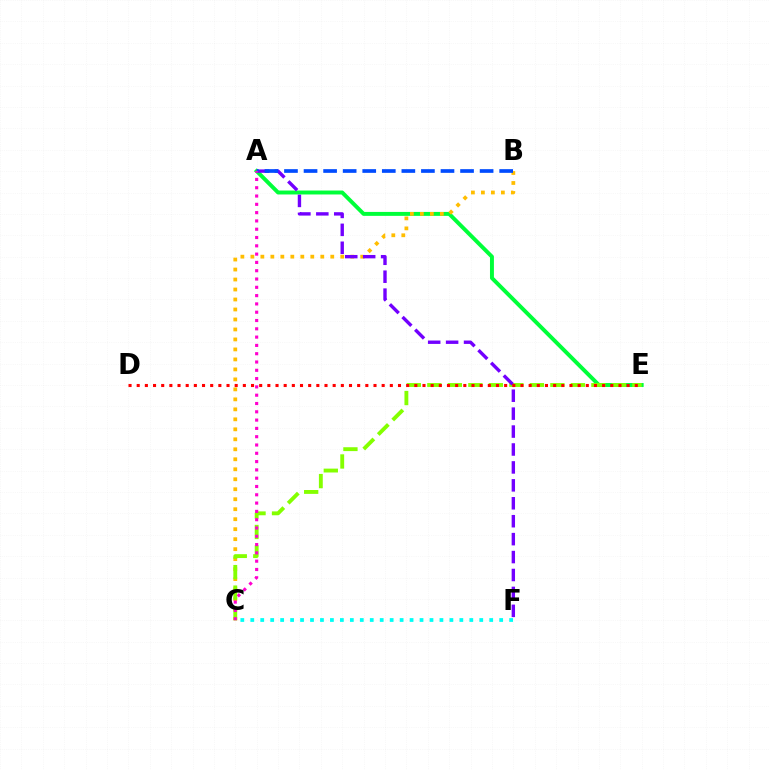{('A', 'E'): [{'color': '#00ff39', 'line_style': 'solid', 'thickness': 2.84}], ('B', 'C'): [{'color': '#ffbd00', 'line_style': 'dotted', 'thickness': 2.71}], ('C', 'F'): [{'color': '#00fff6', 'line_style': 'dotted', 'thickness': 2.7}], ('C', 'E'): [{'color': '#84ff00', 'line_style': 'dashed', 'thickness': 2.79}], ('A', 'F'): [{'color': '#7200ff', 'line_style': 'dashed', 'thickness': 2.44}], ('A', 'B'): [{'color': '#004bff', 'line_style': 'dashed', 'thickness': 2.66}], ('A', 'C'): [{'color': '#ff00cf', 'line_style': 'dotted', 'thickness': 2.25}], ('D', 'E'): [{'color': '#ff0000', 'line_style': 'dotted', 'thickness': 2.22}]}